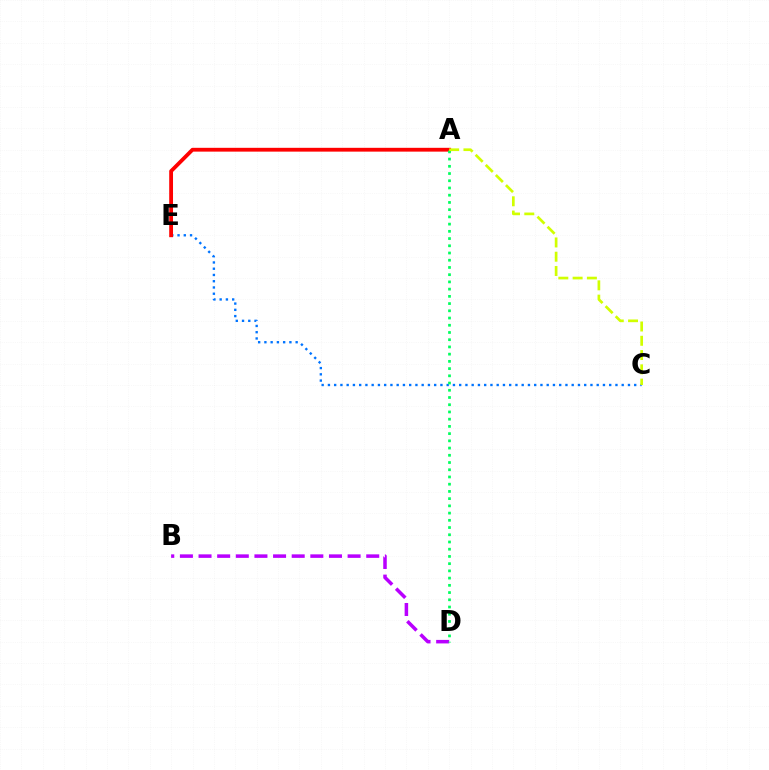{('B', 'D'): [{'color': '#b900ff', 'line_style': 'dashed', 'thickness': 2.53}], ('C', 'E'): [{'color': '#0074ff', 'line_style': 'dotted', 'thickness': 1.7}], ('A', 'E'): [{'color': '#ff0000', 'line_style': 'solid', 'thickness': 2.74}], ('A', 'D'): [{'color': '#00ff5c', 'line_style': 'dotted', 'thickness': 1.96}], ('A', 'C'): [{'color': '#d1ff00', 'line_style': 'dashed', 'thickness': 1.94}]}